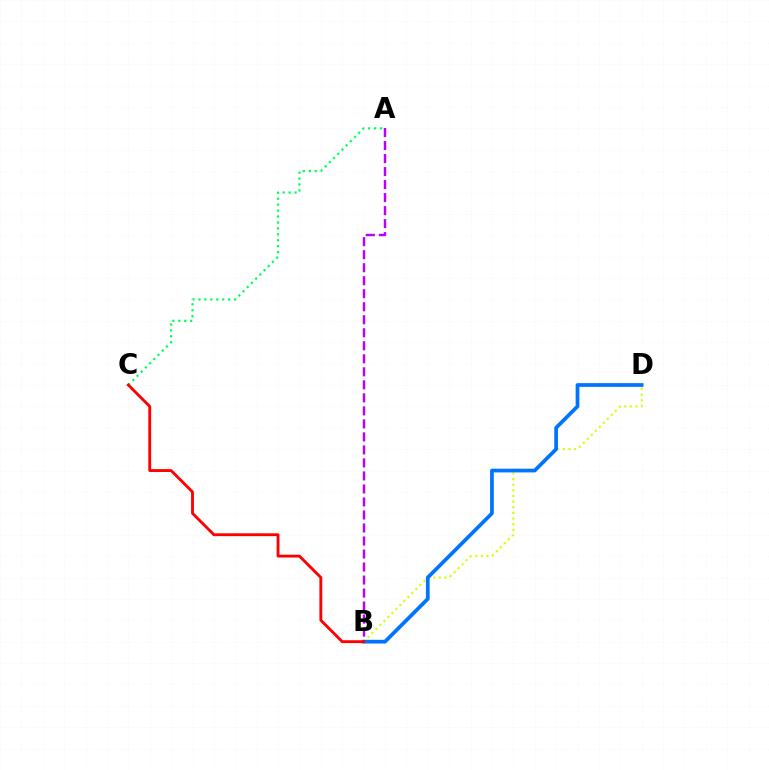{('B', 'D'): [{'color': '#d1ff00', 'line_style': 'dotted', 'thickness': 1.54}, {'color': '#0074ff', 'line_style': 'solid', 'thickness': 2.68}], ('A', 'B'): [{'color': '#b900ff', 'line_style': 'dashed', 'thickness': 1.77}], ('A', 'C'): [{'color': '#00ff5c', 'line_style': 'dotted', 'thickness': 1.61}], ('B', 'C'): [{'color': '#ff0000', 'line_style': 'solid', 'thickness': 2.05}]}